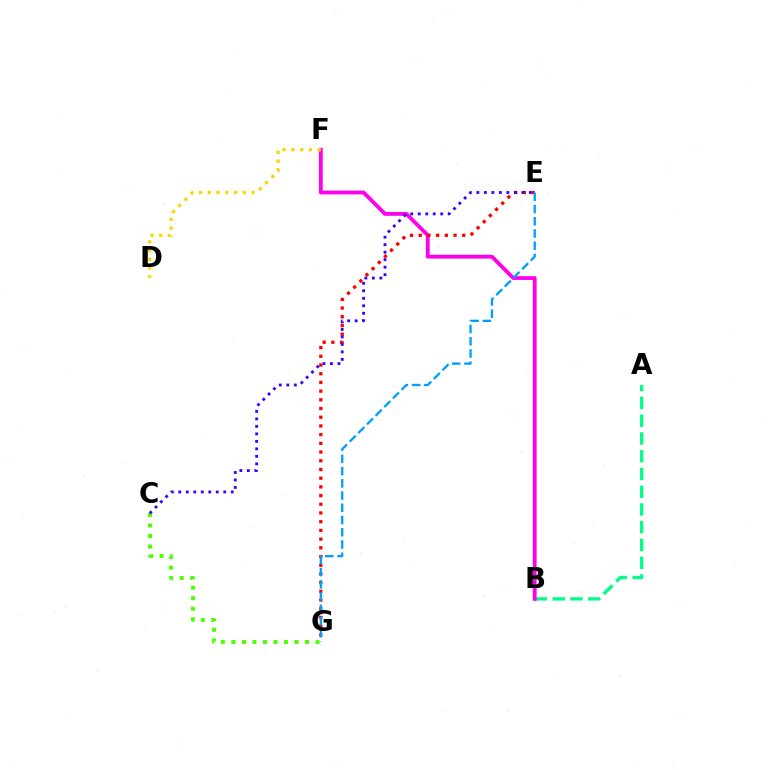{('A', 'B'): [{'color': '#00ff86', 'line_style': 'dashed', 'thickness': 2.41}], ('B', 'F'): [{'color': '#ff00ed', 'line_style': 'solid', 'thickness': 2.75}], ('C', 'G'): [{'color': '#4fff00', 'line_style': 'dotted', 'thickness': 2.86}], ('E', 'G'): [{'color': '#ff0000', 'line_style': 'dotted', 'thickness': 2.37}, {'color': '#009eff', 'line_style': 'dashed', 'thickness': 1.66}], ('C', 'E'): [{'color': '#3700ff', 'line_style': 'dotted', 'thickness': 2.04}], ('D', 'F'): [{'color': '#ffd500', 'line_style': 'dotted', 'thickness': 2.38}]}